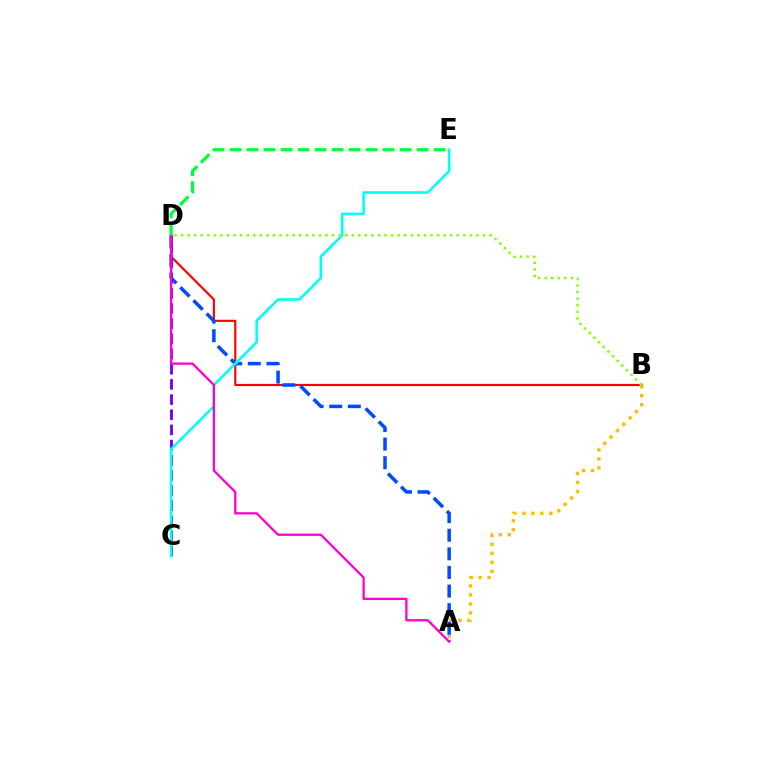{('B', 'D'): [{'color': '#ff0000', 'line_style': 'solid', 'thickness': 1.55}, {'color': '#84ff00', 'line_style': 'dotted', 'thickness': 1.78}], ('A', 'B'): [{'color': '#ffbd00', 'line_style': 'dotted', 'thickness': 2.44}], ('A', 'D'): [{'color': '#004bff', 'line_style': 'dashed', 'thickness': 2.53}, {'color': '#ff00cf', 'line_style': 'solid', 'thickness': 1.65}], ('C', 'D'): [{'color': '#7200ff', 'line_style': 'dashed', 'thickness': 2.06}], ('C', 'E'): [{'color': '#00fff6', 'line_style': 'solid', 'thickness': 1.85}], ('D', 'E'): [{'color': '#00ff39', 'line_style': 'dashed', 'thickness': 2.31}]}